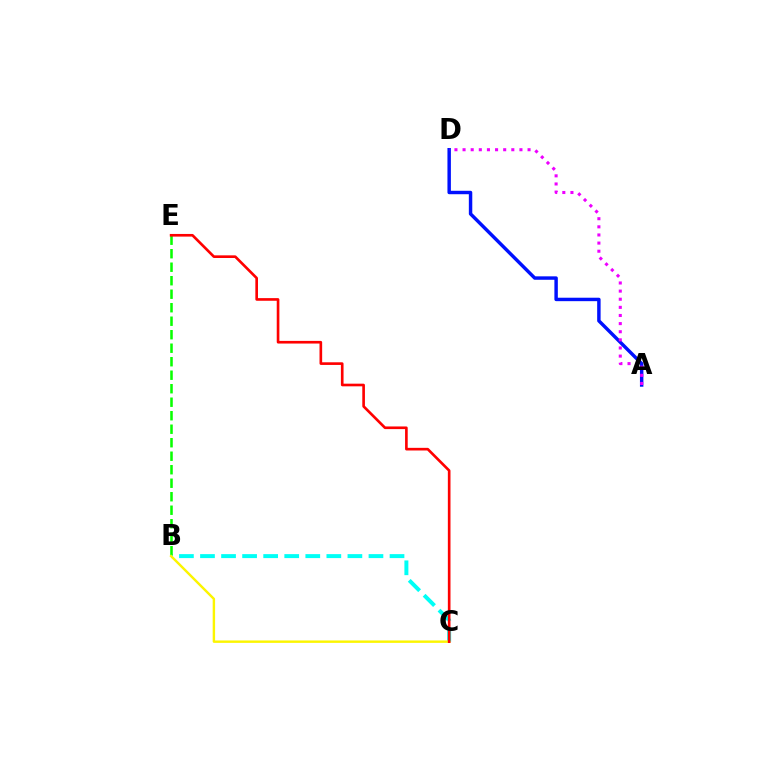{('B', 'C'): [{'color': '#00fff6', 'line_style': 'dashed', 'thickness': 2.86}, {'color': '#fcf500', 'line_style': 'solid', 'thickness': 1.74}], ('A', 'D'): [{'color': '#0010ff', 'line_style': 'solid', 'thickness': 2.48}, {'color': '#ee00ff', 'line_style': 'dotted', 'thickness': 2.21}], ('B', 'E'): [{'color': '#08ff00', 'line_style': 'dashed', 'thickness': 1.83}], ('C', 'E'): [{'color': '#ff0000', 'line_style': 'solid', 'thickness': 1.91}]}